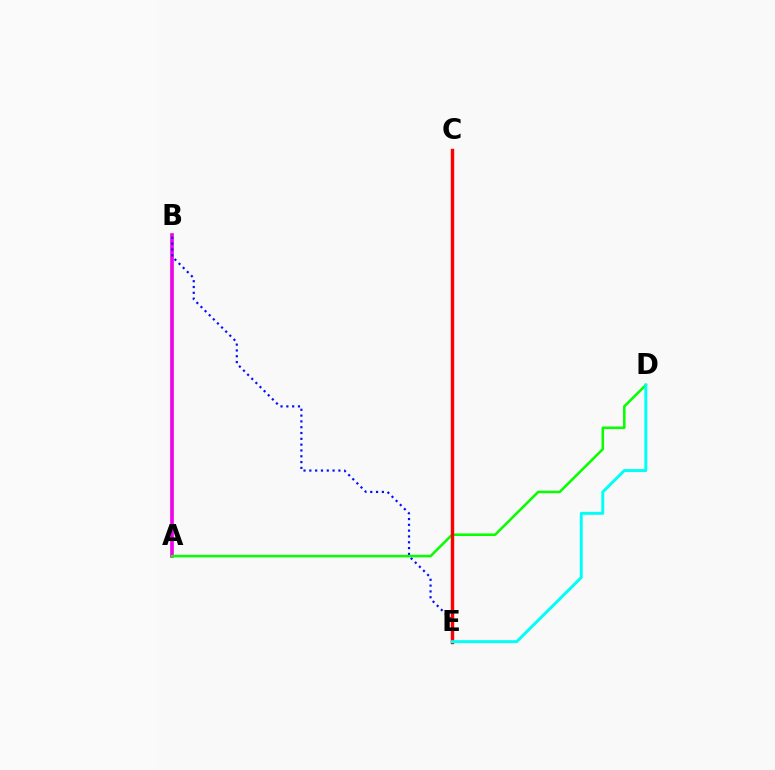{('A', 'B'): [{'color': '#fcf500', 'line_style': 'solid', 'thickness': 2.64}, {'color': '#ee00ff', 'line_style': 'solid', 'thickness': 2.59}], ('B', 'E'): [{'color': '#0010ff', 'line_style': 'dotted', 'thickness': 1.58}], ('A', 'D'): [{'color': '#08ff00', 'line_style': 'solid', 'thickness': 1.84}], ('C', 'E'): [{'color': '#ff0000', 'line_style': 'solid', 'thickness': 2.46}], ('D', 'E'): [{'color': '#00fff6', 'line_style': 'solid', 'thickness': 2.13}]}